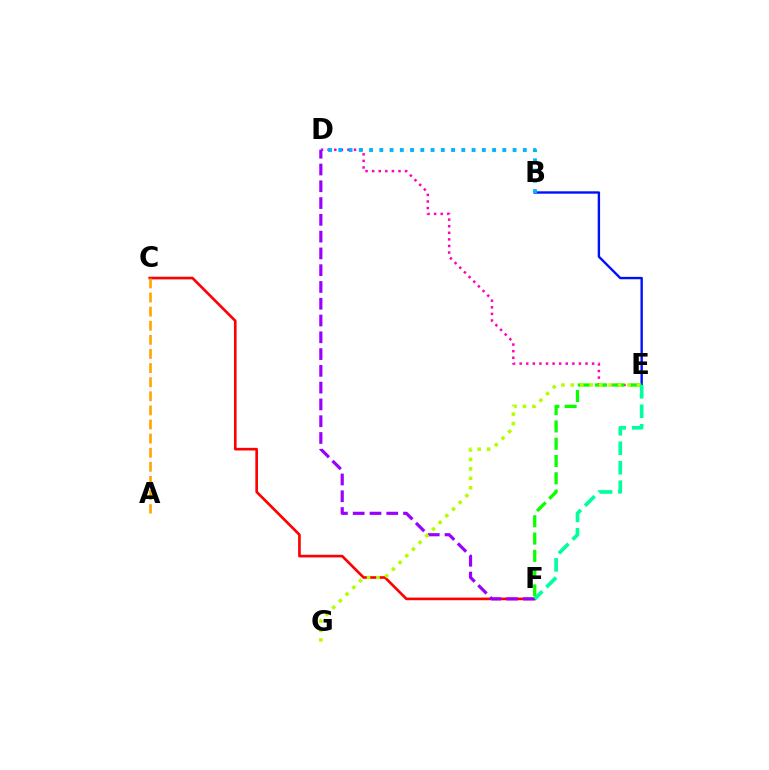{('B', 'E'): [{'color': '#0010ff', 'line_style': 'solid', 'thickness': 1.71}], ('C', 'F'): [{'color': '#ff0000', 'line_style': 'solid', 'thickness': 1.9}], ('D', 'E'): [{'color': '#ff00bd', 'line_style': 'dotted', 'thickness': 1.79}], ('B', 'D'): [{'color': '#00b5ff', 'line_style': 'dotted', 'thickness': 2.79}], ('D', 'F'): [{'color': '#9b00ff', 'line_style': 'dashed', 'thickness': 2.28}], ('E', 'F'): [{'color': '#08ff00', 'line_style': 'dashed', 'thickness': 2.35}, {'color': '#00ff9d', 'line_style': 'dashed', 'thickness': 2.64}], ('E', 'G'): [{'color': '#b3ff00', 'line_style': 'dotted', 'thickness': 2.57}], ('A', 'C'): [{'color': '#ffa500', 'line_style': 'dashed', 'thickness': 1.92}]}